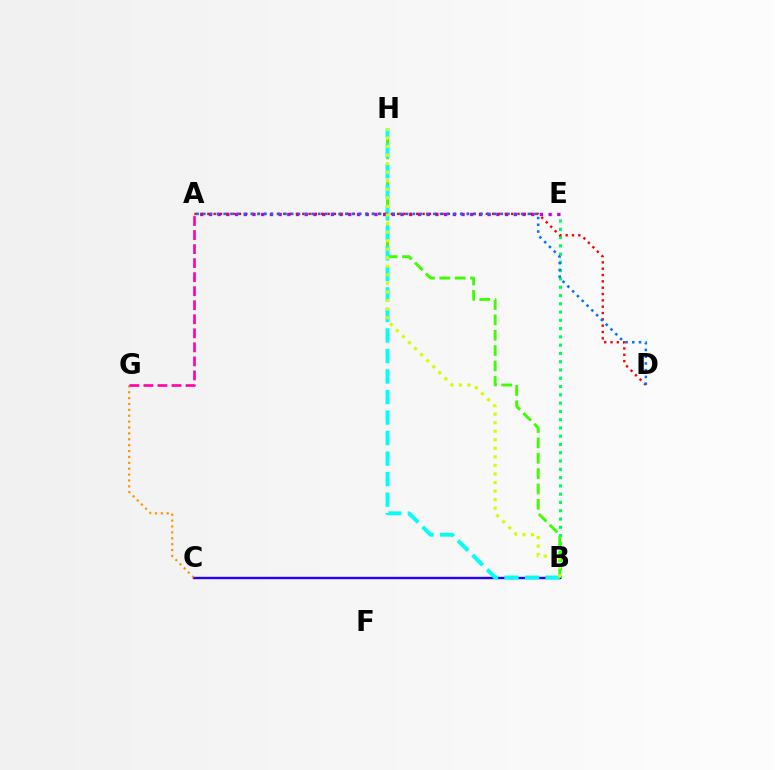{('B', 'E'): [{'color': '#00ff5c', 'line_style': 'dotted', 'thickness': 2.25}], ('A', 'E'): [{'color': '#b900ff', 'line_style': 'dotted', 'thickness': 2.37}], ('B', 'C'): [{'color': '#2500ff', 'line_style': 'solid', 'thickness': 1.7}], ('C', 'G'): [{'color': '#ff9400', 'line_style': 'dotted', 'thickness': 1.6}], ('B', 'H'): [{'color': '#3dff00', 'line_style': 'dashed', 'thickness': 2.09}, {'color': '#00fff6', 'line_style': 'dashed', 'thickness': 2.79}, {'color': '#d1ff00', 'line_style': 'dotted', 'thickness': 2.32}], ('A', 'D'): [{'color': '#ff0000', 'line_style': 'dotted', 'thickness': 1.72}, {'color': '#0074ff', 'line_style': 'dotted', 'thickness': 1.84}], ('A', 'G'): [{'color': '#ff00ac', 'line_style': 'dashed', 'thickness': 1.91}]}